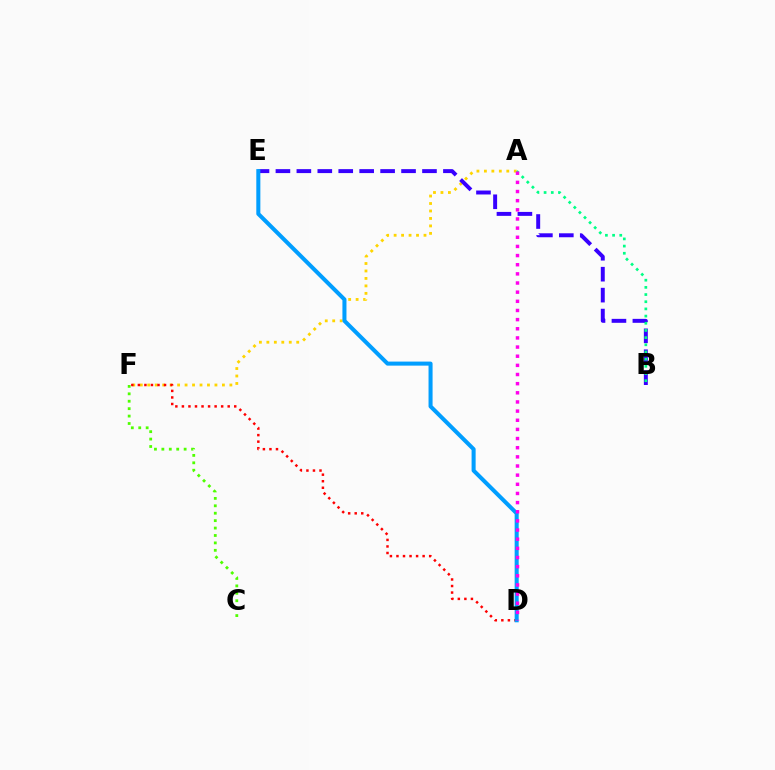{('A', 'F'): [{'color': '#ffd500', 'line_style': 'dotted', 'thickness': 2.03}], ('B', 'E'): [{'color': '#3700ff', 'line_style': 'dashed', 'thickness': 2.84}], ('D', 'F'): [{'color': '#ff0000', 'line_style': 'dotted', 'thickness': 1.78}], ('D', 'E'): [{'color': '#009eff', 'line_style': 'solid', 'thickness': 2.91}], ('C', 'F'): [{'color': '#4fff00', 'line_style': 'dotted', 'thickness': 2.02}], ('A', 'B'): [{'color': '#00ff86', 'line_style': 'dotted', 'thickness': 1.95}], ('A', 'D'): [{'color': '#ff00ed', 'line_style': 'dotted', 'thickness': 2.49}]}